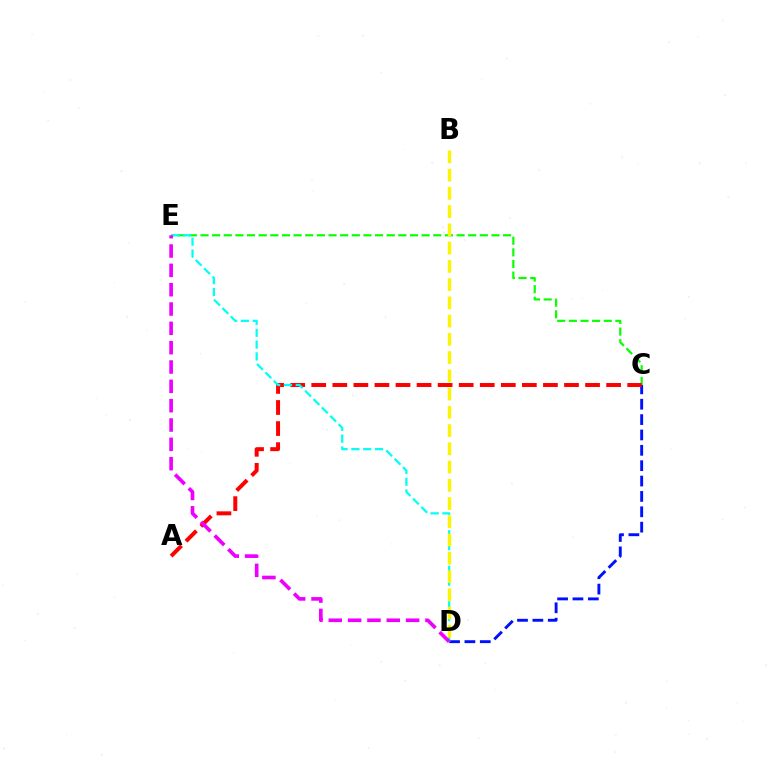{('C', 'E'): [{'color': '#08ff00', 'line_style': 'dashed', 'thickness': 1.58}], ('C', 'D'): [{'color': '#0010ff', 'line_style': 'dashed', 'thickness': 2.09}], ('A', 'C'): [{'color': '#ff0000', 'line_style': 'dashed', 'thickness': 2.86}], ('D', 'E'): [{'color': '#00fff6', 'line_style': 'dashed', 'thickness': 1.61}, {'color': '#ee00ff', 'line_style': 'dashed', 'thickness': 2.63}], ('B', 'D'): [{'color': '#fcf500', 'line_style': 'dashed', 'thickness': 2.48}]}